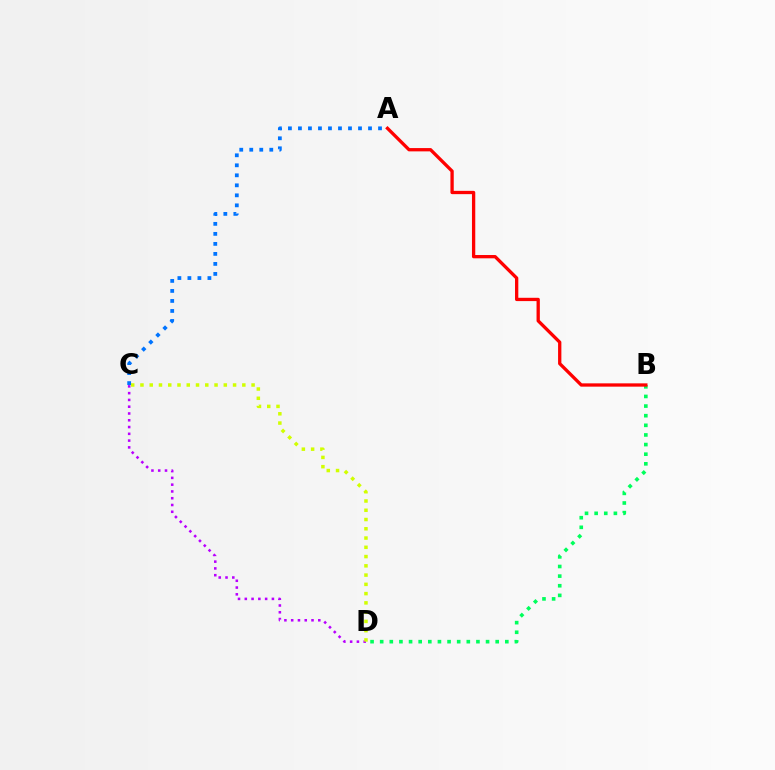{('C', 'D'): [{'color': '#b900ff', 'line_style': 'dotted', 'thickness': 1.84}, {'color': '#d1ff00', 'line_style': 'dotted', 'thickness': 2.52}], ('B', 'D'): [{'color': '#00ff5c', 'line_style': 'dotted', 'thickness': 2.62}], ('A', 'C'): [{'color': '#0074ff', 'line_style': 'dotted', 'thickness': 2.72}], ('A', 'B'): [{'color': '#ff0000', 'line_style': 'solid', 'thickness': 2.38}]}